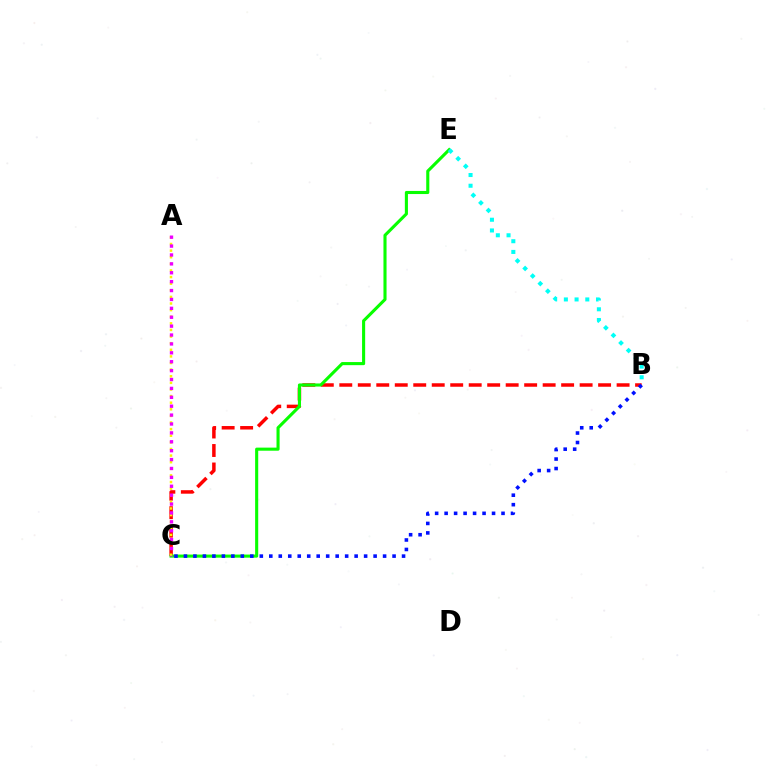{('B', 'C'): [{'color': '#ff0000', 'line_style': 'dashed', 'thickness': 2.51}, {'color': '#0010ff', 'line_style': 'dotted', 'thickness': 2.58}], ('C', 'E'): [{'color': '#08ff00', 'line_style': 'solid', 'thickness': 2.23}], ('A', 'C'): [{'color': '#fcf500', 'line_style': 'dotted', 'thickness': 1.8}, {'color': '#ee00ff', 'line_style': 'dotted', 'thickness': 2.42}], ('B', 'E'): [{'color': '#00fff6', 'line_style': 'dotted', 'thickness': 2.91}]}